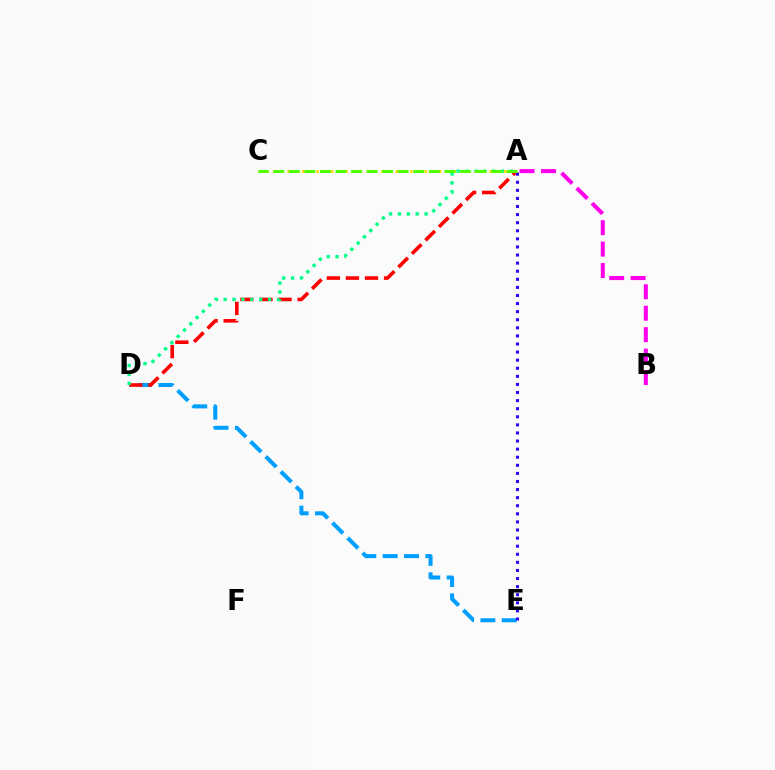{('D', 'E'): [{'color': '#009eff', 'line_style': 'dashed', 'thickness': 2.9}], ('A', 'D'): [{'color': '#ff0000', 'line_style': 'dashed', 'thickness': 2.59}, {'color': '#00ff86', 'line_style': 'dotted', 'thickness': 2.41}], ('A', 'E'): [{'color': '#3700ff', 'line_style': 'dotted', 'thickness': 2.2}], ('A', 'B'): [{'color': '#ff00ed', 'line_style': 'dashed', 'thickness': 2.91}], ('A', 'C'): [{'color': '#ffd500', 'line_style': 'dotted', 'thickness': 1.96}, {'color': '#4fff00', 'line_style': 'dashed', 'thickness': 2.11}]}